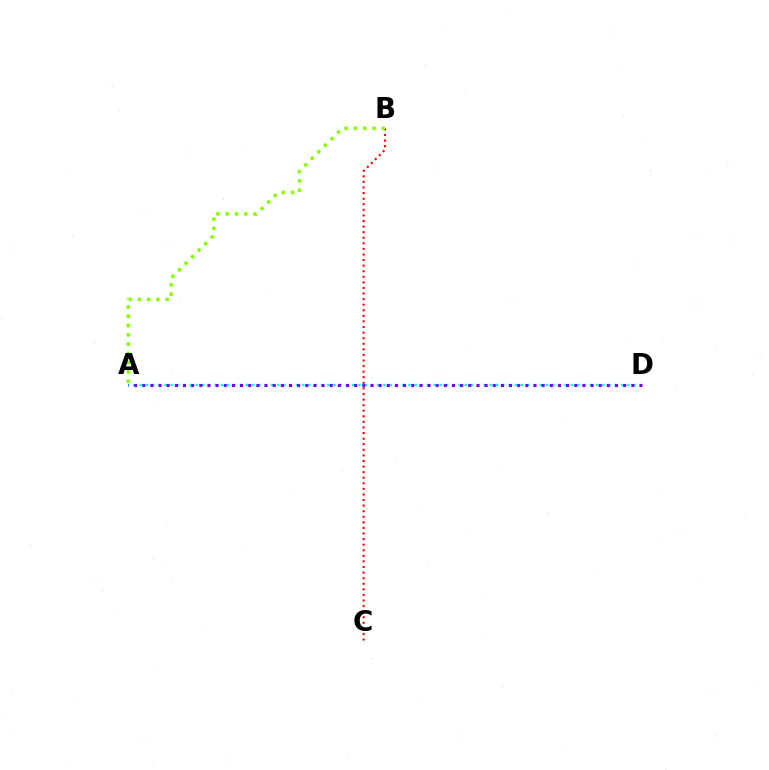{('B', 'C'): [{'color': '#ff0000', 'line_style': 'dotted', 'thickness': 1.52}], ('A', 'D'): [{'color': '#00fff6', 'line_style': 'dotted', 'thickness': 1.7}, {'color': '#7200ff', 'line_style': 'dotted', 'thickness': 2.21}], ('A', 'B'): [{'color': '#84ff00', 'line_style': 'dotted', 'thickness': 2.52}]}